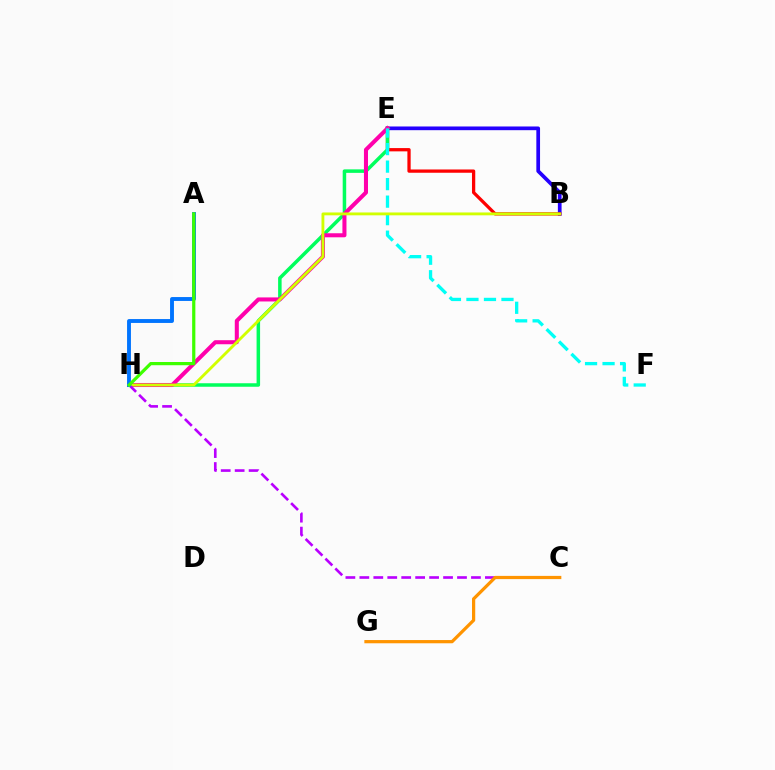{('B', 'E'): [{'color': '#2500ff', 'line_style': 'solid', 'thickness': 2.67}, {'color': '#ff0000', 'line_style': 'solid', 'thickness': 2.35}], ('E', 'H'): [{'color': '#00ff5c', 'line_style': 'solid', 'thickness': 2.52}, {'color': '#ff00ac', 'line_style': 'solid', 'thickness': 2.92}], ('E', 'F'): [{'color': '#00fff6', 'line_style': 'dashed', 'thickness': 2.38}], ('B', 'H'): [{'color': '#d1ff00', 'line_style': 'solid', 'thickness': 2.05}], ('C', 'H'): [{'color': '#b900ff', 'line_style': 'dashed', 'thickness': 1.9}], ('A', 'H'): [{'color': '#0074ff', 'line_style': 'solid', 'thickness': 2.8}, {'color': '#3dff00', 'line_style': 'solid', 'thickness': 2.31}], ('C', 'G'): [{'color': '#ff9400', 'line_style': 'solid', 'thickness': 2.32}]}